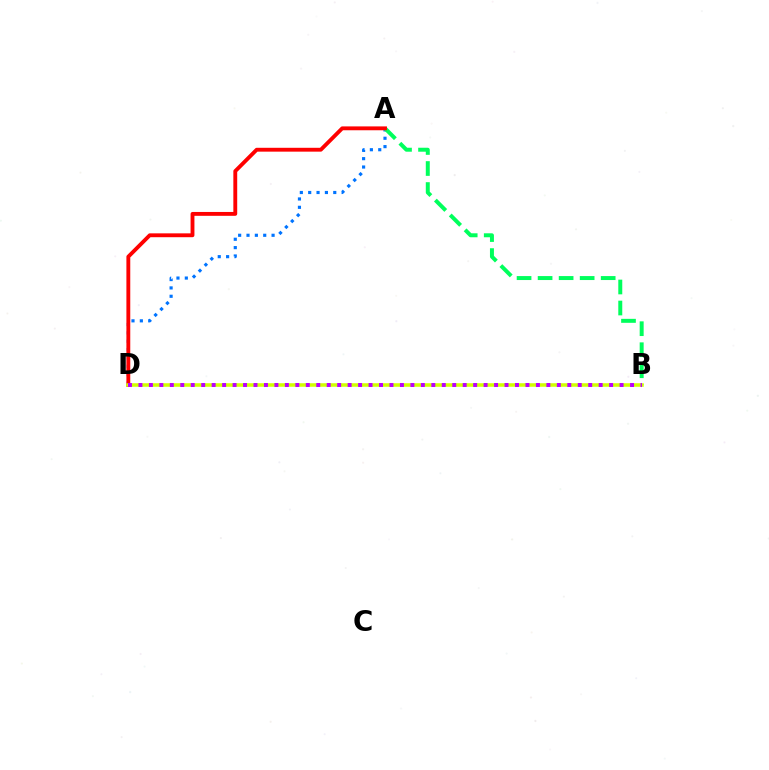{('A', 'D'): [{'color': '#0074ff', 'line_style': 'dotted', 'thickness': 2.27}, {'color': '#ff0000', 'line_style': 'solid', 'thickness': 2.78}], ('A', 'B'): [{'color': '#00ff5c', 'line_style': 'dashed', 'thickness': 2.86}], ('B', 'D'): [{'color': '#d1ff00', 'line_style': 'solid', 'thickness': 2.56}, {'color': '#b900ff', 'line_style': 'dotted', 'thickness': 2.84}]}